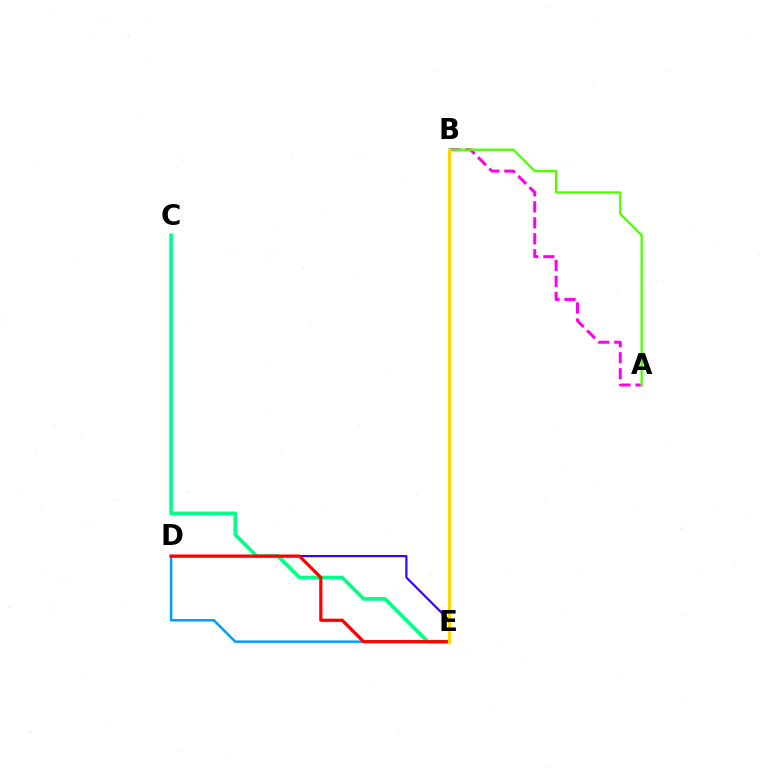{('D', 'E'): [{'color': '#3700ff', 'line_style': 'solid', 'thickness': 1.56}, {'color': '#009eff', 'line_style': 'solid', 'thickness': 1.79}, {'color': '#ff0000', 'line_style': 'solid', 'thickness': 2.33}], ('A', 'B'): [{'color': '#ff00ed', 'line_style': 'dashed', 'thickness': 2.17}, {'color': '#4fff00', 'line_style': 'solid', 'thickness': 1.68}], ('C', 'E'): [{'color': '#00ff86', 'line_style': 'solid', 'thickness': 2.61}], ('B', 'E'): [{'color': '#ffd500', 'line_style': 'solid', 'thickness': 2.31}]}